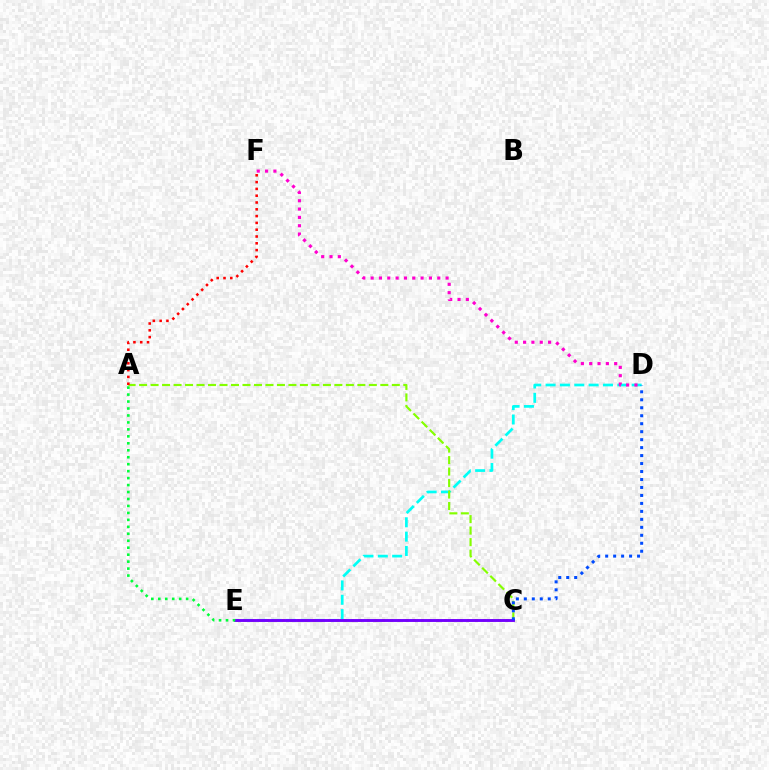{('D', 'E'): [{'color': '#00fff6', 'line_style': 'dashed', 'thickness': 1.95}], ('A', 'C'): [{'color': '#84ff00', 'line_style': 'dashed', 'thickness': 1.56}], ('C', 'E'): [{'color': '#ffbd00', 'line_style': 'dotted', 'thickness': 2.1}, {'color': '#7200ff', 'line_style': 'solid', 'thickness': 2.09}], ('A', 'F'): [{'color': '#ff0000', 'line_style': 'dotted', 'thickness': 1.85}], ('A', 'E'): [{'color': '#00ff39', 'line_style': 'dotted', 'thickness': 1.89}], ('D', 'F'): [{'color': '#ff00cf', 'line_style': 'dotted', 'thickness': 2.26}], ('C', 'D'): [{'color': '#004bff', 'line_style': 'dotted', 'thickness': 2.17}]}